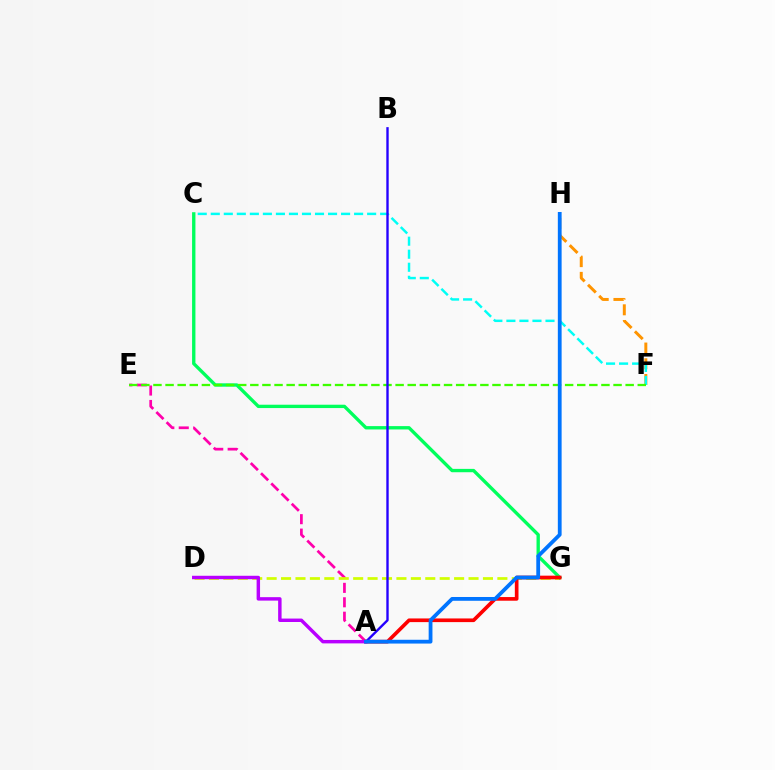{('A', 'E'): [{'color': '#ff00ac', 'line_style': 'dashed', 'thickness': 1.96}], ('D', 'G'): [{'color': '#d1ff00', 'line_style': 'dashed', 'thickness': 1.96}], ('C', 'G'): [{'color': '#00ff5c', 'line_style': 'solid', 'thickness': 2.41}], ('A', 'G'): [{'color': '#ff0000', 'line_style': 'solid', 'thickness': 2.64}], ('F', 'H'): [{'color': '#ff9400', 'line_style': 'dashed', 'thickness': 2.14}], ('C', 'F'): [{'color': '#00fff6', 'line_style': 'dashed', 'thickness': 1.77}], ('A', 'D'): [{'color': '#b900ff', 'line_style': 'solid', 'thickness': 2.48}], ('E', 'F'): [{'color': '#3dff00', 'line_style': 'dashed', 'thickness': 1.64}], ('A', 'B'): [{'color': '#2500ff', 'line_style': 'solid', 'thickness': 1.71}], ('A', 'H'): [{'color': '#0074ff', 'line_style': 'solid', 'thickness': 2.73}]}